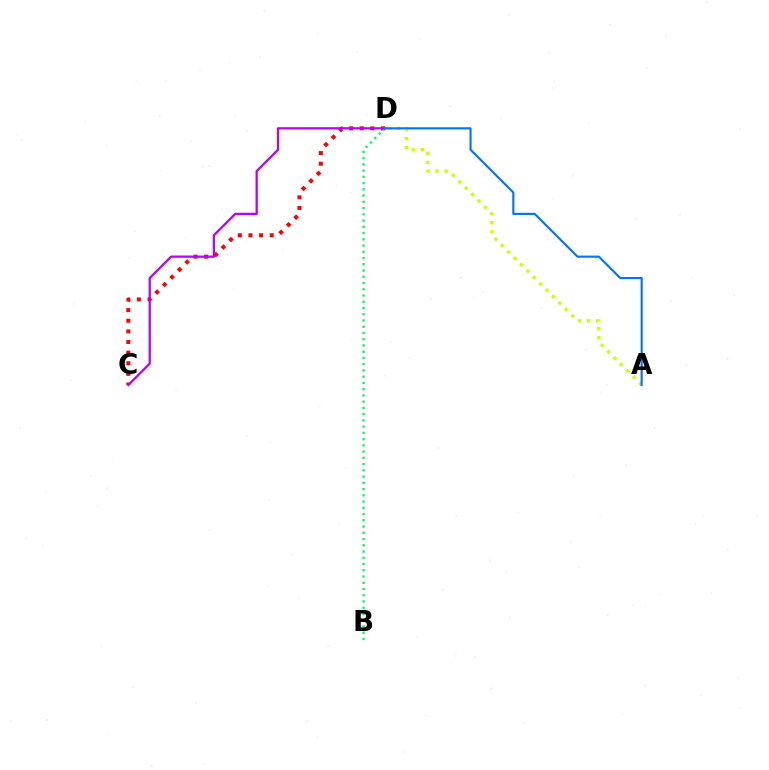{('C', 'D'): [{'color': '#ff0000', 'line_style': 'dotted', 'thickness': 2.89}, {'color': '#b900ff', 'line_style': 'solid', 'thickness': 1.63}], ('B', 'D'): [{'color': '#00ff5c', 'line_style': 'dotted', 'thickness': 1.7}], ('A', 'D'): [{'color': '#d1ff00', 'line_style': 'dotted', 'thickness': 2.46}, {'color': '#0074ff', 'line_style': 'solid', 'thickness': 1.54}]}